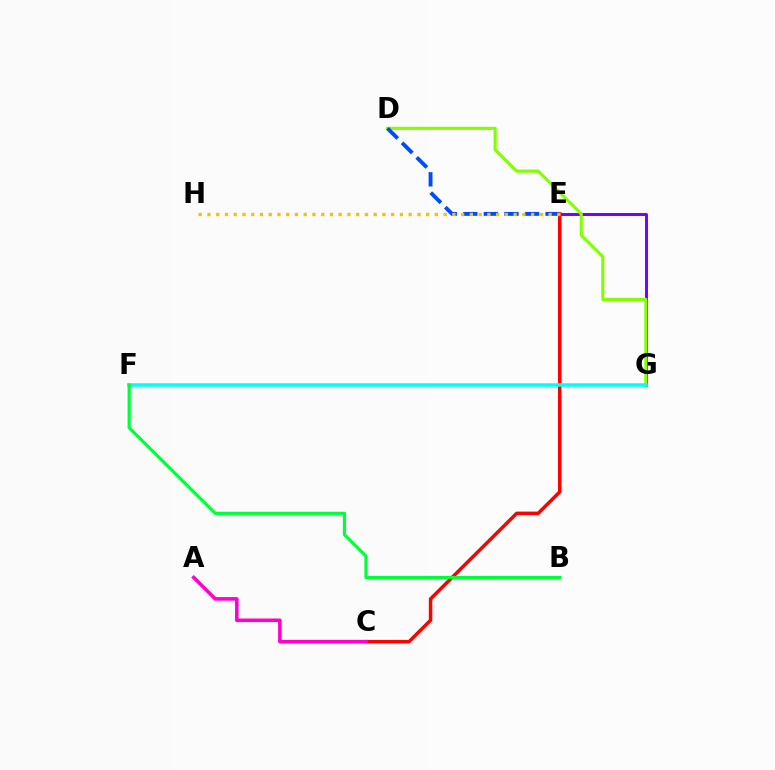{('E', 'G'): [{'color': '#7200ff', 'line_style': 'solid', 'thickness': 2.11}], ('D', 'G'): [{'color': '#84ff00', 'line_style': 'solid', 'thickness': 2.25}], ('D', 'E'): [{'color': '#004bff', 'line_style': 'dashed', 'thickness': 2.8}], ('C', 'E'): [{'color': '#ff0000', 'line_style': 'solid', 'thickness': 2.51}], ('A', 'C'): [{'color': '#ff00cf', 'line_style': 'solid', 'thickness': 2.57}], ('F', 'G'): [{'color': '#00fff6', 'line_style': 'solid', 'thickness': 2.53}], ('E', 'H'): [{'color': '#ffbd00', 'line_style': 'dotted', 'thickness': 2.38}], ('B', 'F'): [{'color': '#00ff39', 'line_style': 'solid', 'thickness': 2.29}]}